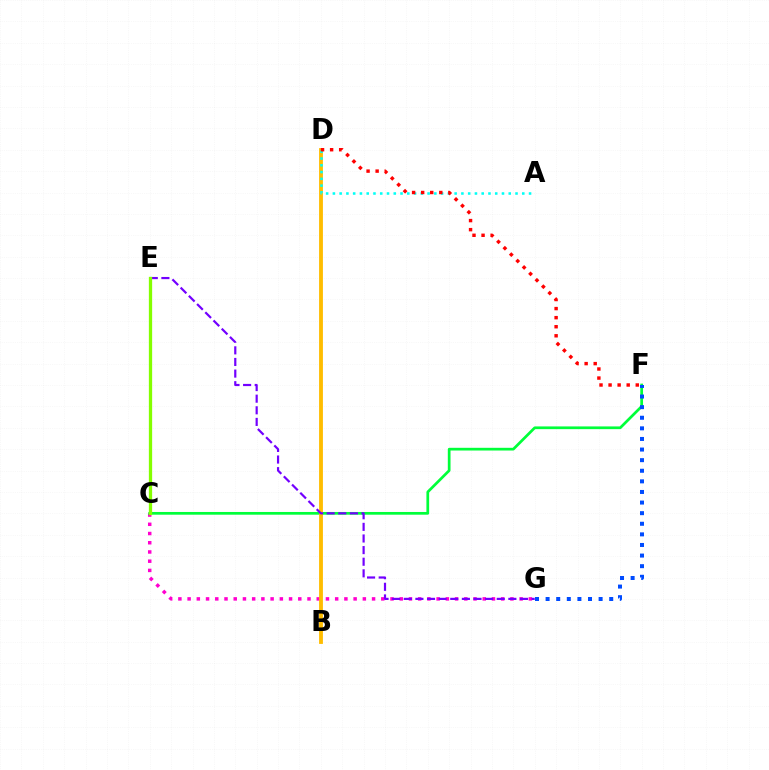{('C', 'G'): [{'color': '#ff00cf', 'line_style': 'dotted', 'thickness': 2.51}], ('C', 'F'): [{'color': '#00ff39', 'line_style': 'solid', 'thickness': 1.96}], ('B', 'D'): [{'color': '#ffbd00', 'line_style': 'solid', 'thickness': 2.76}], ('E', 'G'): [{'color': '#7200ff', 'line_style': 'dashed', 'thickness': 1.58}], ('A', 'D'): [{'color': '#00fff6', 'line_style': 'dotted', 'thickness': 1.84}], ('C', 'E'): [{'color': '#84ff00', 'line_style': 'solid', 'thickness': 2.36}], ('F', 'G'): [{'color': '#004bff', 'line_style': 'dotted', 'thickness': 2.88}], ('D', 'F'): [{'color': '#ff0000', 'line_style': 'dotted', 'thickness': 2.46}]}